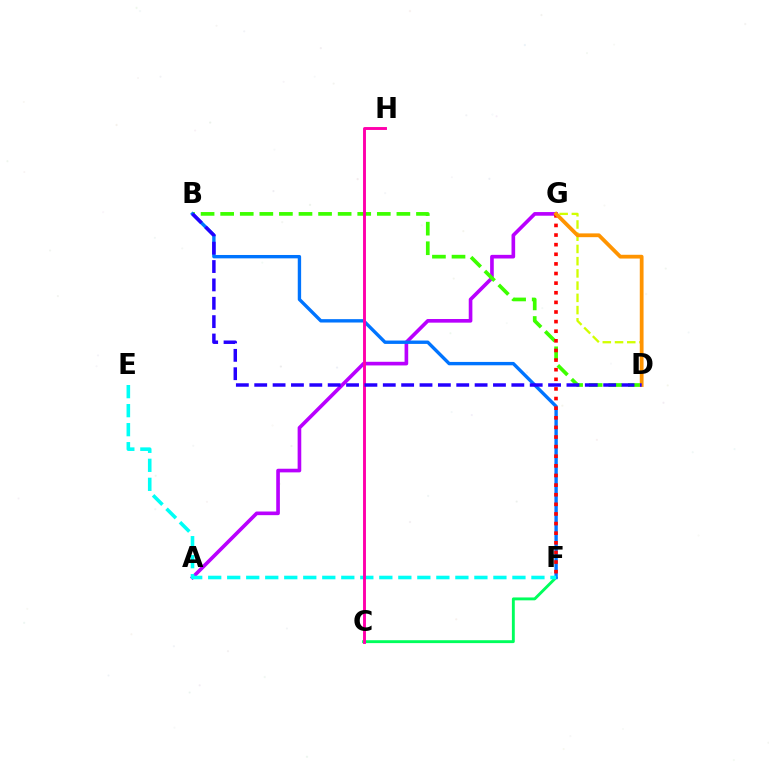{('A', 'G'): [{'color': '#b900ff', 'line_style': 'solid', 'thickness': 2.62}], ('D', 'G'): [{'color': '#d1ff00', 'line_style': 'dashed', 'thickness': 1.66}, {'color': '#ff9400', 'line_style': 'solid', 'thickness': 2.72}], ('C', 'F'): [{'color': '#00ff5c', 'line_style': 'solid', 'thickness': 2.08}], ('B', 'D'): [{'color': '#3dff00', 'line_style': 'dashed', 'thickness': 2.66}, {'color': '#2500ff', 'line_style': 'dashed', 'thickness': 2.49}], ('B', 'F'): [{'color': '#0074ff', 'line_style': 'solid', 'thickness': 2.43}], ('F', 'G'): [{'color': '#ff0000', 'line_style': 'dotted', 'thickness': 2.61}], ('E', 'F'): [{'color': '#00fff6', 'line_style': 'dashed', 'thickness': 2.58}], ('C', 'H'): [{'color': '#ff00ac', 'line_style': 'solid', 'thickness': 2.09}]}